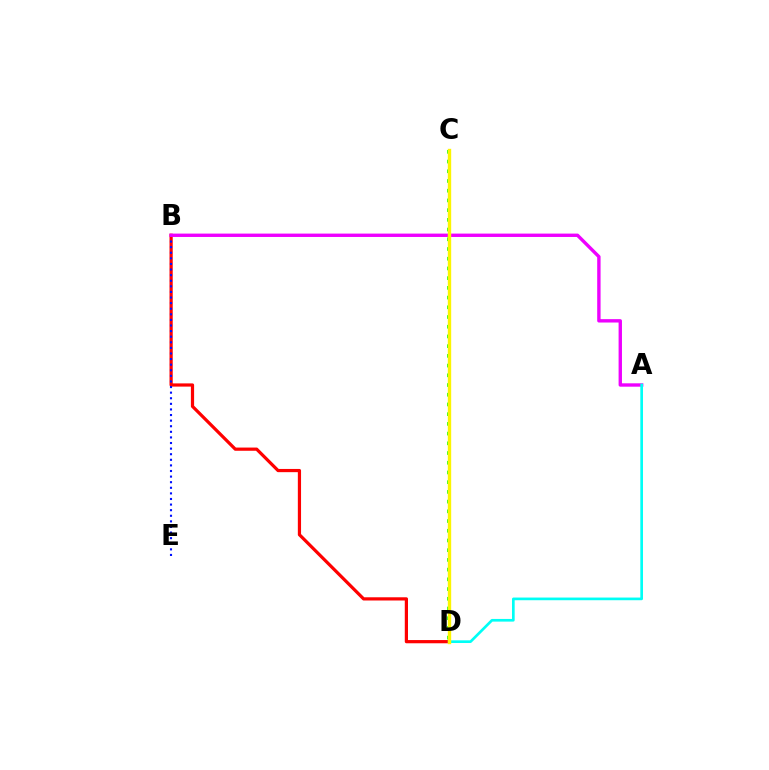{('B', 'D'): [{'color': '#ff0000', 'line_style': 'solid', 'thickness': 2.31}], ('B', 'E'): [{'color': '#0010ff', 'line_style': 'dotted', 'thickness': 1.52}], ('A', 'B'): [{'color': '#ee00ff', 'line_style': 'solid', 'thickness': 2.43}], ('A', 'D'): [{'color': '#00fff6', 'line_style': 'solid', 'thickness': 1.92}], ('C', 'D'): [{'color': '#08ff00', 'line_style': 'dotted', 'thickness': 2.64}, {'color': '#fcf500', 'line_style': 'solid', 'thickness': 2.43}]}